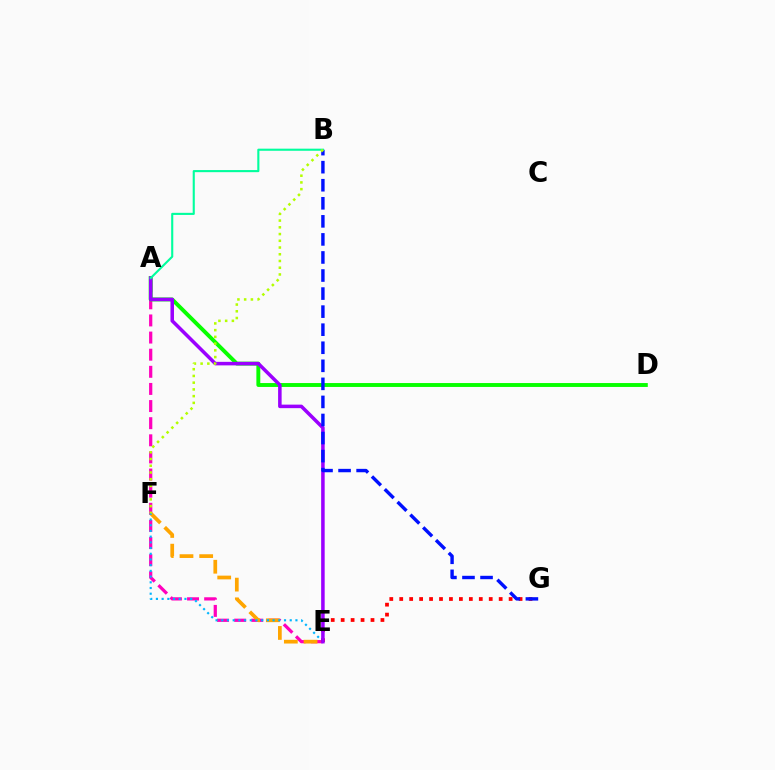{('A', 'E'): [{'color': '#ff00bd', 'line_style': 'dashed', 'thickness': 2.33}, {'color': '#9b00ff', 'line_style': 'solid', 'thickness': 2.54}], ('E', 'F'): [{'color': '#ffa500', 'line_style': 'dashed', 'thickness': 2.68}, {'color': '#00b5ff', 'line_style': 'dotted', 'thickness': 1.55}], ('A', 'D'): [{'color': '#08ff00', 'line_style': 'solid', 'thickness': 2.81}], ('E', 'G'): [{'color': '#ff0000', 'line_style': 'dotted', 'thickness': 2.7}], ('B', 'G'): [{'color': '#0010ff', 'line_style': 'dashed', 'thickness': 2.45}], ('A', 'B'): [{'color': '#00ff9d', 'line_style': 'solid', 'thickness': 1.52}], ('B', 'F'): [{'color': '#b3ff00', 'line_style': 'dotted', 'thickness': 1.83}]}